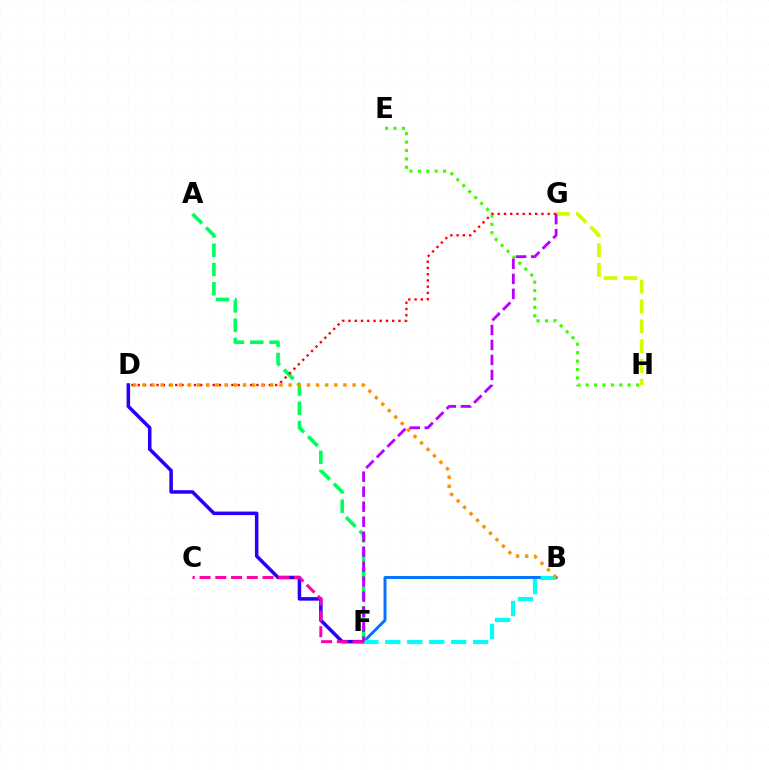{('D', 'F'): [{'color': '#2500ff', 'line_style': 'solid', 'thickness': 2.53}], ('B', 'F'): [{'color': '#0074ff', 'line_style': 'solid', 'thickness': 2.11}, {'color': '#00fff6', 'line_style': 'dashed', 'thickness': 2.98}], ('E', 'H'): [{'color': '#3dff00', 'line_style': 'dotted', 'thickness': 2.28}], ('C', 'F'): [{'color': '#ff00ac', 'line_style': 'dashed', 'thickness': 2.14}], ('A', 'F'): [{'color': '#00ff5c', 'line_style': 'dashed', 'thickness': 2.62}], ('D', 'G'): [{'color': '#ff0000', 'line_style': 'dotted', 'thickness': 1.7}], ('G', 'H'): [{'color': '#d1ff00', 'line_style': 'dashed', 'thickness': 2.69}], ('B', 'D'): [{'color': '#ff9400', 'line_style': 'dotted', 'thickness': 2.48}], ('F', 'G'): [{'color': '#b900ff', 'line_style': 'dashed', 'thickness': 2.04}]}